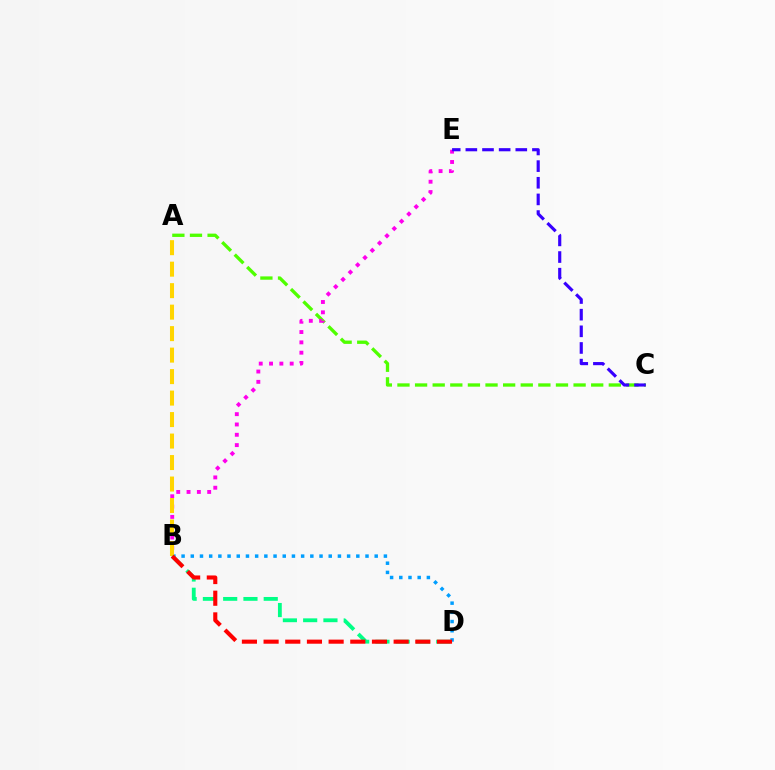{('A', 'C'): [{'color': '#4fff00', 'line_style': 'dashed', 'thickness': 2.39}], ('B', 'E'): [{'color': '#ff00ed', 'line_style': 'dotted', 'thickness': 2.8}], ('B', 'D'): [{'color': '#009eff', 'line_style': 'dotted', 'thickness': 2.5}, {'color': '#00ff86', 'line_style': 'dashed', 'thickness': 2.75}, {'color': '#ff0000', 'line_style': 'dashed', 'thickness': 2.94}], ('A', 'B'): [{'color': '#ffd500', 'line_style': 'dashed', 'thickness': 2.92}], ('C', 'E'): [{'color': '#3700ff', 'line_style': 'dashed', 'thickness': 2.26}]}